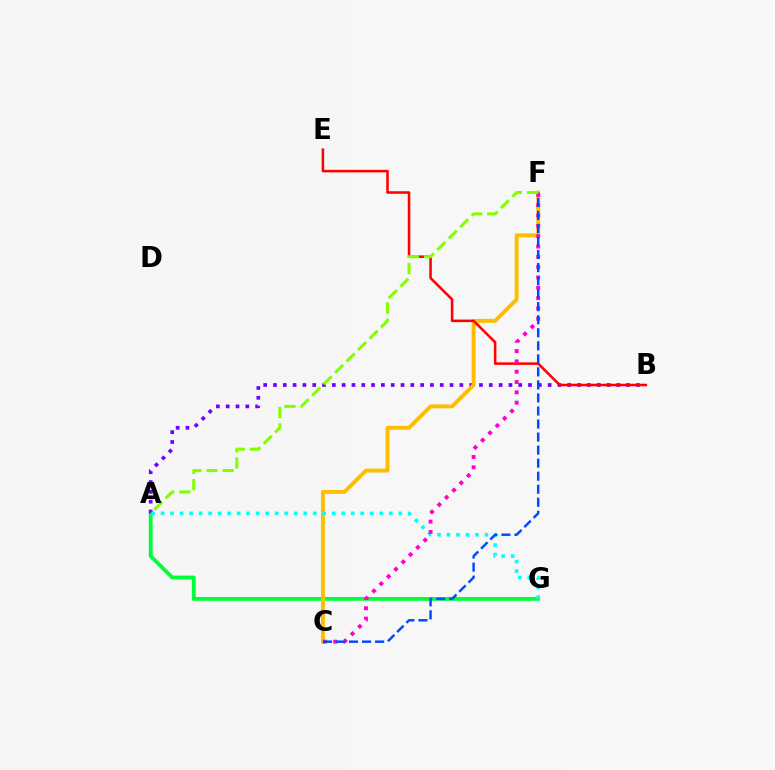{('A', 'G'): [{'color': '#00ff39', 'line_style': 'solid', 'thickness': 2.75}, {'color': '#00fff6', 'line_style': 'dotted', 'thickness': 2.58}], ('A', 'B'): [{'color': '#7200ff', 'line_style': 'dotted', 'thickness': 2.67}], ('C', 'F'): [{'color': '#ffbd00', 'line_style': 'solid', 'thickness': 2.81}, {'color': '#ff00cf', 'line_style': 'dotted', 'thickness': 2.8}, {'color': '#004bff', 'line_style': 'dashed', 'thickness': 1.77}], ('B', 'E'): [{'color': '#ff0000', 'line_style': 'solid', 'thickness': 1.83}], ('A', 'F'): [{'color': '#84ff00', 'line_style': 'dashed', 'thickness': 2.2}]}